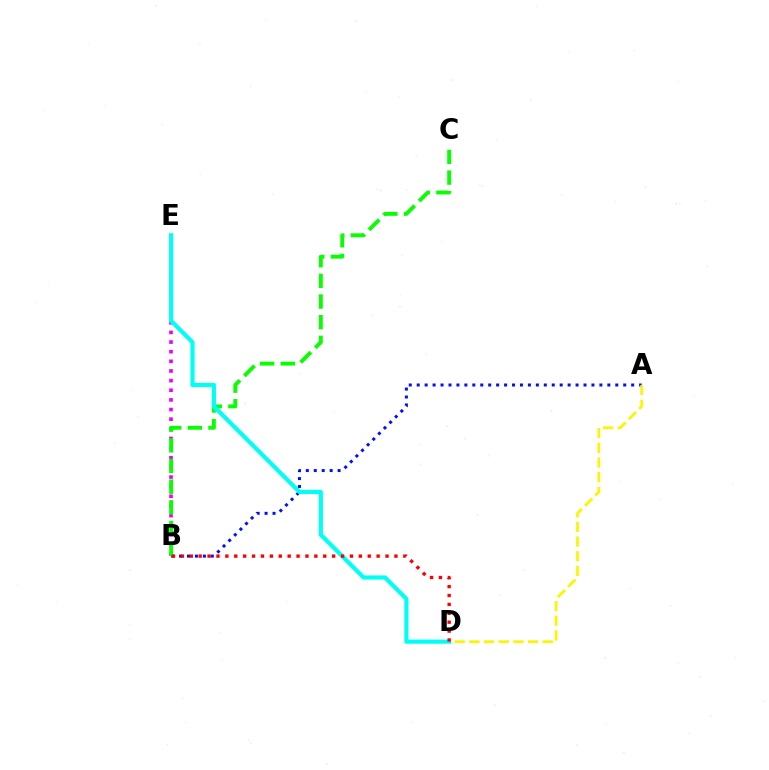{('B', 'E'): [{'color': '#ee00ff', 'line_style': 'dotted', 'thickness': 2.62}], ('A', 'B'): [{'color': '#0010ff', 'line_style': 'dotted', 'thickness': 2.16}], ('B', 'C'): [{'color': '#08ff00', 'line_style': 'dashed', 'thickness': 2.81}], ('A', 'D'): [{'color': '#fcf500', 'line_style': 'dashed', 'thickness': 1.99}], ('D', 'E'): [{'color': '#00fff6', 'line_style': 'solid', 'thickness': 2.99}], ('B', 'D'): [{'color': '#ff0000', 'line_style': 'dotted', 'thickness': 2.42}]}